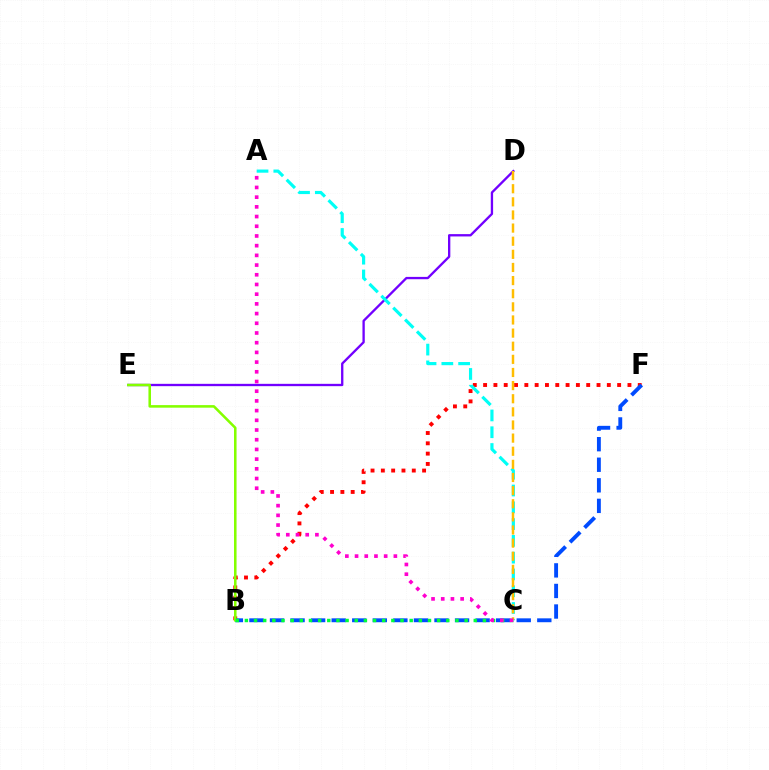{('B', 'F'): [{'color': '#ff0000', 'line_style': 'dotted', 'thickness': 2.8}, {'color': '#004bff', 'line_style': 'dashed', 'thickness': 2.79}], ('D', 'E'): [{'color': '#7200ff', 'line_style': 'solid', 'thickness': 1.67}], ('B', 'E'): [{'color': '#84ff00', 'line_style': 'solid', 'thickness': 1.84}], ('B', 'C'): [{'color': '#00ff39', 'line_style': 'dotted', 'thickness': 2.49}], ('A', 'C'): [{'color': '#00fff6', 'line_style': 'dashed', 'thickness': 2.28}, {'color': '#ff00cf', 'line_style': 'dotted', 'thickness': 2.64}], ('C', 'D'): [{'color': '#ffbd00', 'line_style': 'dashed', 'thickness': 1.78}]}